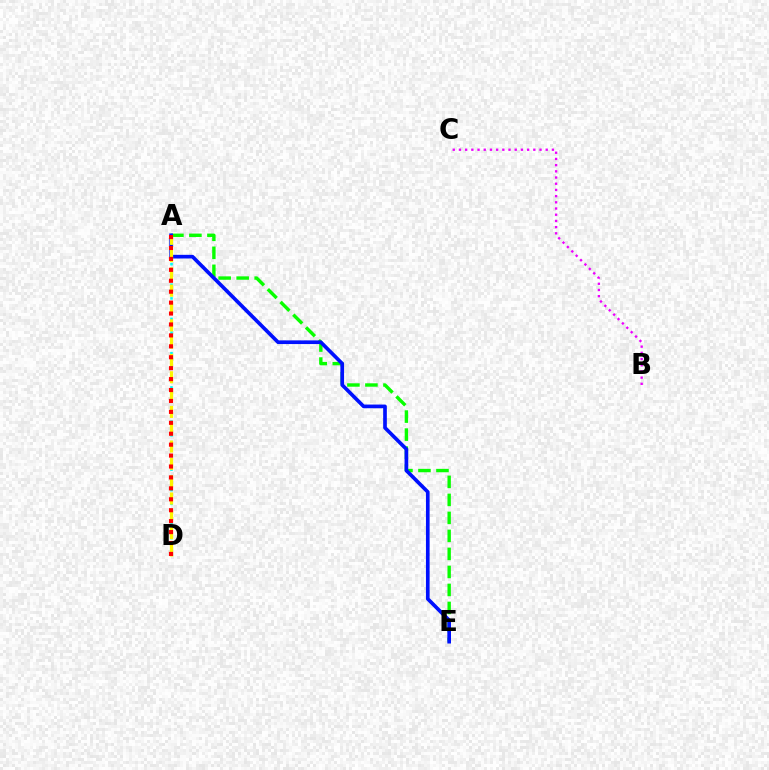{('A', 'E'): [{'color': '#08ff00', 'line_style': 'dashed', 'thickness': 2.45}, {'color': '#0010ff', 'line_style': 'solid', 'thickness': 2.64}], ('B', 'C'): [{'color': '#ee00ff', 'line_style': 'dotted', 'thickness': 1.68}], ('A', 'D'): [{'color': '#00fff6', 'line_style': 'dotted', 'thickness': 1.86}, {'color': '#fcf500', 'line_style': 'dashed', 'thickness': 2.35}, {'color': '#ff0000', 'line_style': 'dotted', 'thickness': 2.97}]}